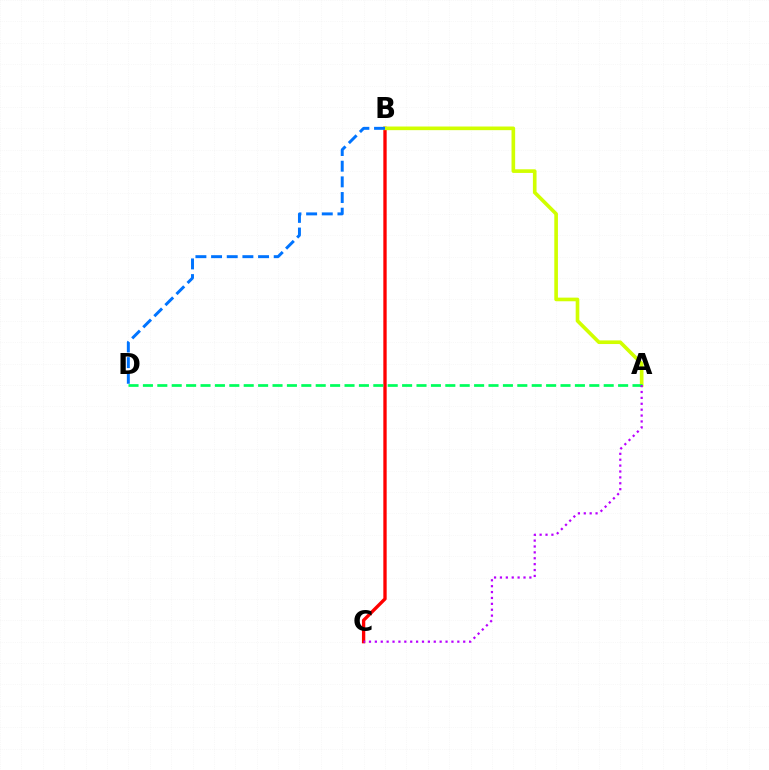{('B', 'C'): [{'color': '#ff0000', 'line_style': 'solid', 'thickness': 2.4}], ('A', 'B'): [{'color': '#d1ff00', 'line_style': 'solid', 'thickness': 2.62}], ('B', 'D'): [{'color': '#0074ff', 'line_style': 'dashed', 'thickness': 2.13}], ('A', 'D'): [{'color': '#00ff5c', 'line_style': 'dashed', 'thickness': 1.96}], ('A', 'C'): [{'color': '#b900ff', 'line_style': 'dotted', 'thickness': 1.6}]}